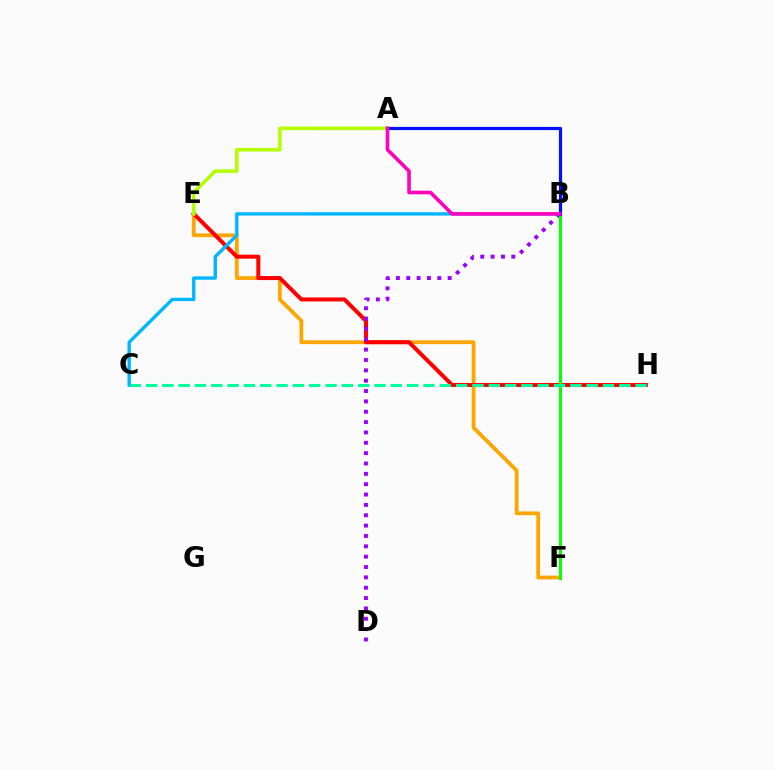{('E', 'F'): [{'color': '#ffa500', 'line_style': 'solid', 'thickness': 2.72}], ('E', 'H'): [{'color': '#ff0000', 'line_style': 'solid', 'thickness': 2.9}], ('A', 'E'): [{'color': '#b3ff00', 'line_style': 'solid', 'thickness': 2.58}], ('B', 'D'): [{'color': '#9b00ff', 'line_style': 'dotted', 'thickness': 2.81}], ('B', 'F'): [{'color': '#08ff00', 'line_style': 'solid', 'thickness': 2.21}], ('C', 'H'): [{'color': '#00ff9d', 'line_style': 'dashed', 'thickness': 2.22}], ('B', 'C'): [{'color': '#00b5ff', 'line_style': 'solid', 'thickness': 2.4}], ('A', 'B'): [{'color': '#0010ff', 'line_style': 'solid', 'thickness': 2.29}, {'color': '#ff00bd', 'line_style': 'solid', 'thickness': 2.6}]}